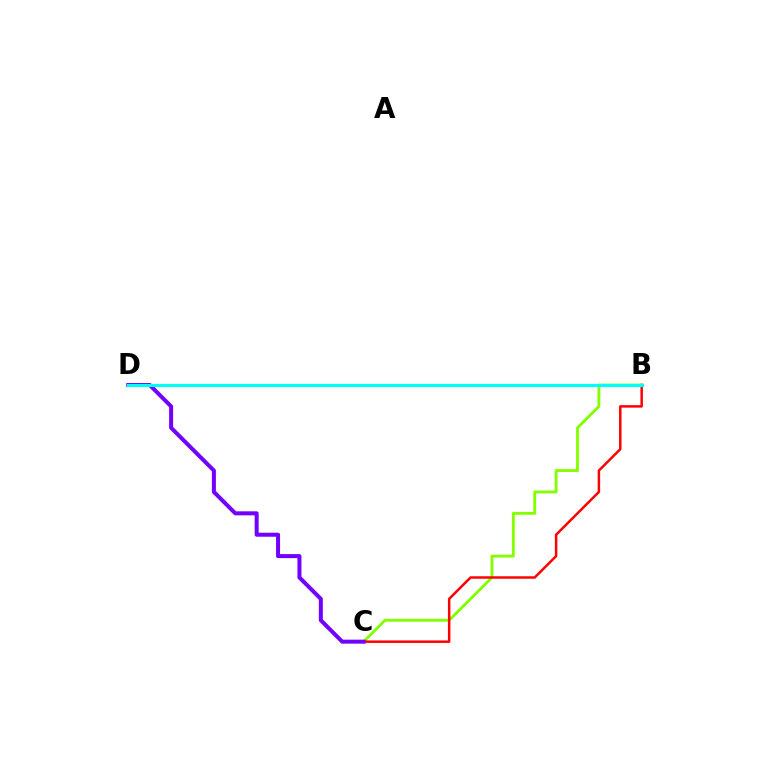{('B', 'C'): [{'color': '#84ff00', 'line_style': 'solid', 'thickness': 2.05}, {'color': '#ff0000', 'line_style': 'solid', 'thickness': 1.78}], ('C', 'D'): [{'color': '#7200ff', 'line_style': 'solid', 'thickness': 2.89}], ('B', 'D'): [{'color': '#00fff6', 'line_style': 'solid', 'thickness': 2.27}]}